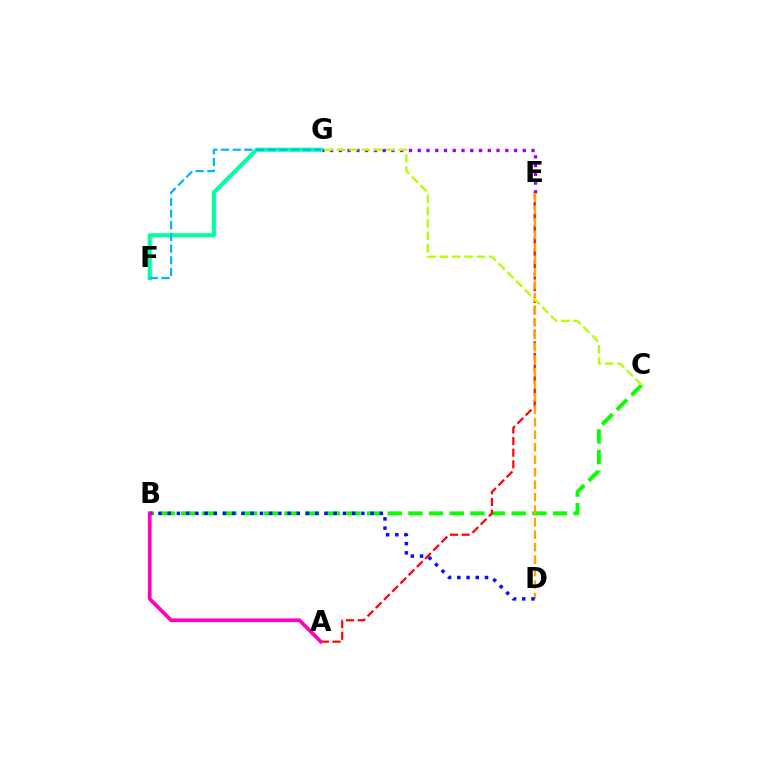{('B', 'C'): [{'color': '#08ff00', 'line_style': 'dashed', 'thickness': 2.81}], ('E', 'G'): [{'color': '#9b00ff', 'line_style': 'dotted', 'thickness': 2.38}], ('A', 'E'): [{'color': '#ff0000', 'line_style': 'dashed', 'thickness': 1.58}], ('F', 'G'): [{'color': '#00ff9d', 'line_style': 'solid', 'thickness': 2.97}, {'color': '#00b5ff', 'line_style': 'dashed', 'thickness': 1.59}], ('D', 'E'): [{'color': '#ffa500', 'line_style': 'dashed', 'thickness': 1.7}], ('B', 'D'): [{'color': '#0010ff', 'line_style': 'dotted', 'thickness': 2.51}], ('C', 'G'): [{'color': '#b3ff00', 'line_style': 'dashed', 'thickness': 1.68}], ('A', 'B'): [{'color': '#ff00bd', 'line_style': 'solid', 'thickness': 2.68}]}